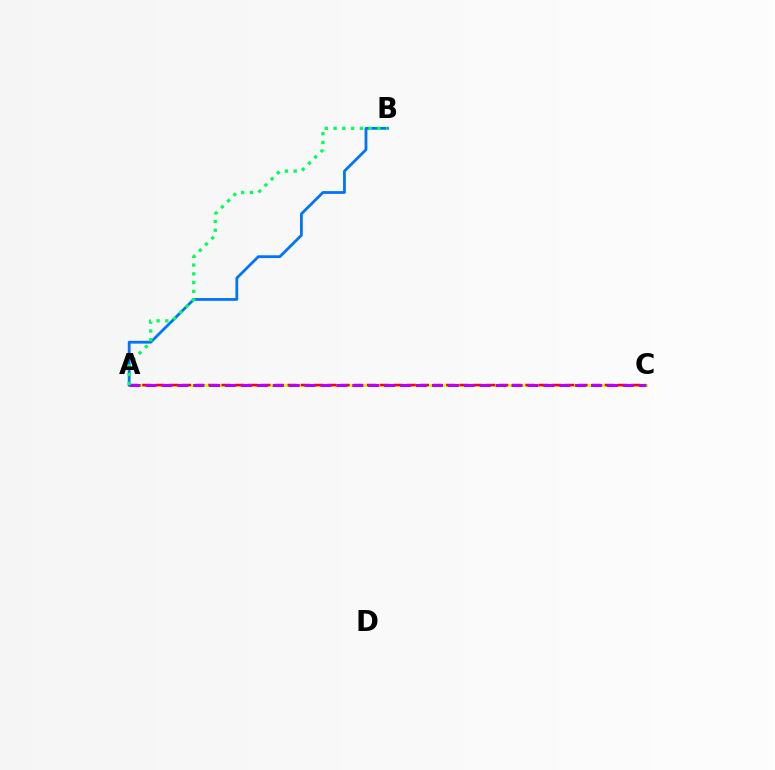{('A', 'C'): [{'color': '#d1ff00', 'line_style': 'solid', 'thickness': 2.11}, {'color': '#ff0000', 'line_style': 'dashed', 'thickness': 1.8}, {'color': '#b900ff', 'line_style': 'dashed', 'thickness': 2.16}], ('A', 'B'): [{'color': '#0074ff', 'line_style': 'solid', 'thickness': 2.01}, {'color': '#00ff5c', 'line_style': 'dotted', 'thickness': 2.38}]}